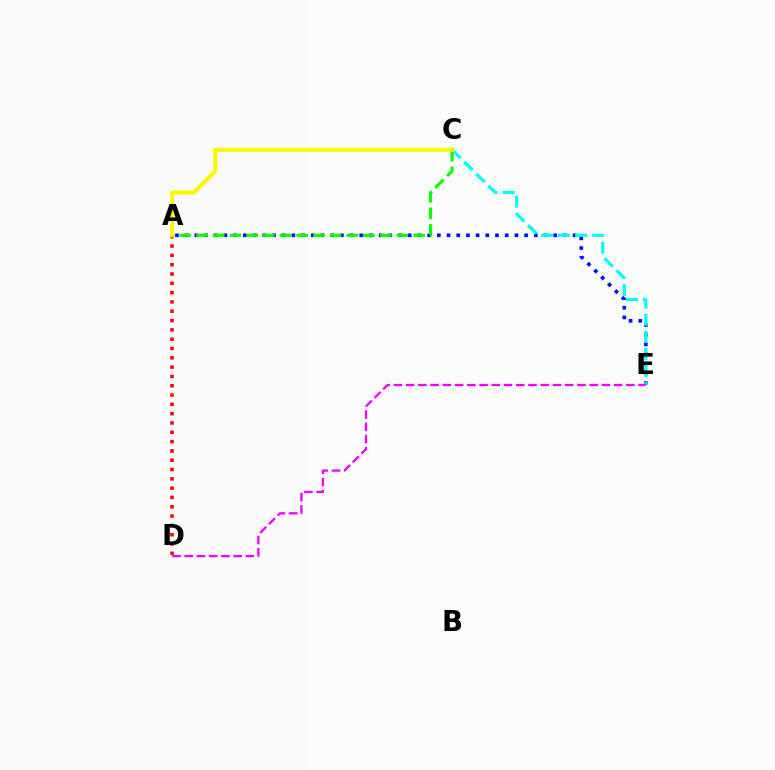{('A', 'E'): [{'color': '#0010ff', 'line_style': 'dotted', 'thickness': 2.64}], ('C', 'E'): [{'color': '#00fff6', 'line_style': 'dashed', 'thickness': 2.32}], ('A', 'C'): [{'color': '#08ff00', 'line_style': 'dashed', 'thickness': 2.27}, {'color': '#fcf500', 'line_style': 'solid', 'thickness': 2.88}], ('D', 'E'): [{'color': '#ee00ff', 'line_style': 'dashed', 'thickness': 1.66}], ('A', 'D'): [{'color': '#ff0000', 'line_style': 'dotted', 'thickness': 2.53}]}